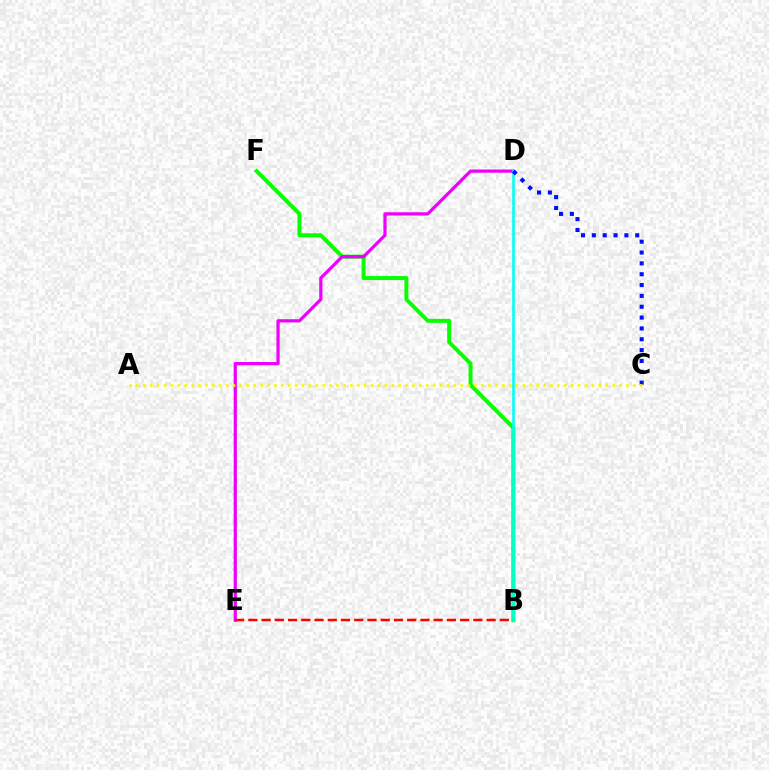{('B', 'F'): [{'color': '#08ff00', 'line_style': 'solid', 'thickness': 2.86}], ('D', 'E'): [{'color': '#ee00ff', 'line_style': 'solid', 'thickness': 2.32}], ('B', 'D'): [{'color': '#00fff6', 'line_style': 'solid', 'thickness': 1.85}], ('C', 'D'): [{'color': '#0010ff', 'line_style': 'dotted', 'thickness': 2.95}], ('A', 'C'): [{'color': '#fcf500', 'line_style': 'dotted', 'thickness': 1.88}], ('B', 'E'): [{'color': '#ff0000', 'line_style': 'dashed', 'thickness': 1.8}]}